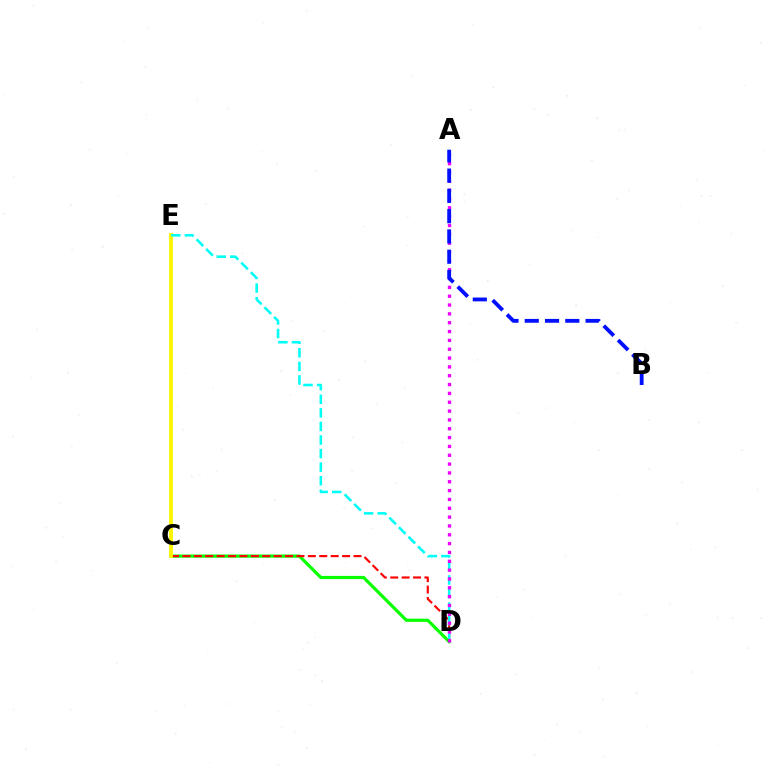{('C', 'D'): [{'color': '#08ff00', 'line_style': 'solid', 'thickness': 2.3}, {'color': '#ff0000', 'line_style': 'dashed', 'thickness': 1.55}], ('C', 'E'): [{'color': '#fcf500', 'line_style': 'solid', 'thickness': 2.76}], ('D', 'E'): [{'color': '#00fff6', 'line_style': 'dashed', 'thickness': 1.84}], ('A', 'D'): [{'color': '#ee00ff', 'line_style': 'dotted', 'thickness': 2.4}], ('A', 'B'): [{'color': '#0010ff', 'line_style': 'dashed', 'thickness': 2.75}]}